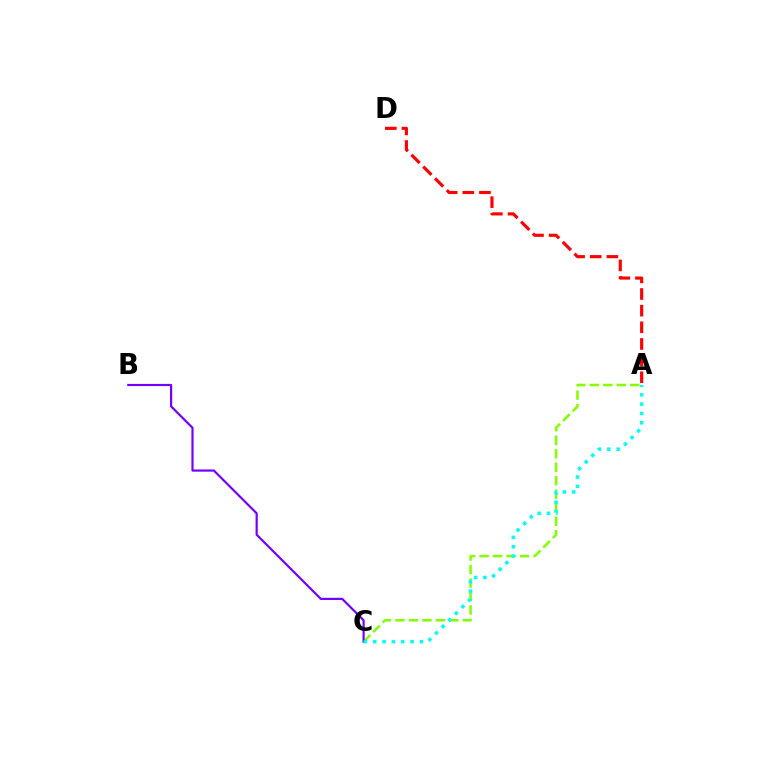{('A', 'C'): [{'color': '#84ff00', 'line_style': 'dashed', 'thickness': 1.83}, {'color': '#00fff6', 'line_style': 'dotted', 'thickness': 2.54}], ('A', 'D'): [{'color': '#ff0000', 'line_style': 'dashed', 'thickness': 2.26}], ('B', 'C'): [{'color': '#7200ff', 'line_style': 'solid', 'thickness': 1.58}]}